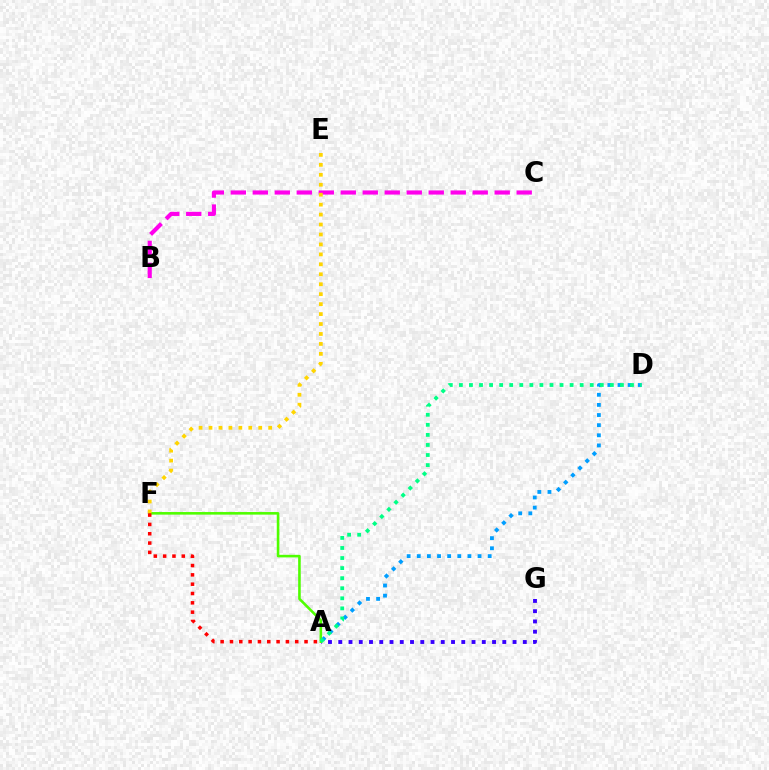{('A', 'G'): [{'color': '#3700ff', 'line_style': 'dotted', 'thickness': 2.79}], ('A', 'F'): [{'color': '#4fff00', 'line_style': 'solid', 'thickness': 1.86}, {'color': '#ff0000', 'line_style': 'dotted', 'thickness': 2.53}], ('A', 'D'): [{'color': '#009eff', 'line_style': 'dotted', 'thickness': 2.75}, {'color': '#00ff86', 'line_style': 'dotted', 'thickness': 2.73}], ('B', 'C'): [{'color': '#ff00ed', 'line_style': 'dashed', 'thickness': 2.99}], ('E', 'F'): [{'color': '#ffd500', 'line_style': 'dotted', 'thickness': 2.7}]}